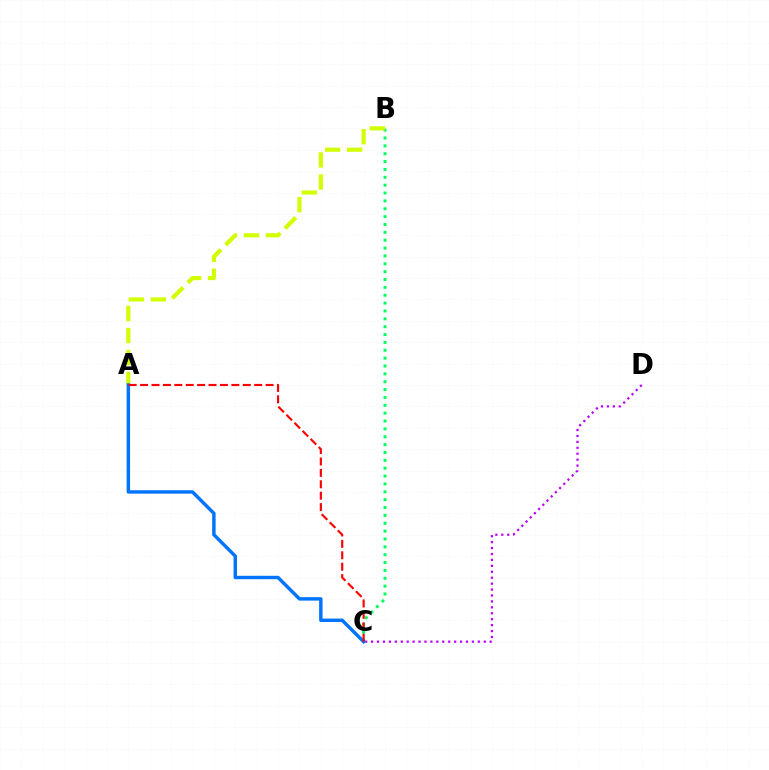{('C', 'D'): [{'color': '#b900ff', 'line_style': 'dotted', 'thickness': 1.61}], ('B', 'C'): [{'color': '#00ff5c', 'line_style': 'dotted', 'thickness': 2.14}], ('A', 'B'): [{'color': '#d1ff00', 'line_style': 'dashed', 'thickness': 2.99}], ('A', 'C'): [{'color': '#0074ff', 'line_style': 'solid', 'thickness': 2.47}, {'color': '#ff0000', 'line_style': 'dashed', 'thickness': 1.55}]}